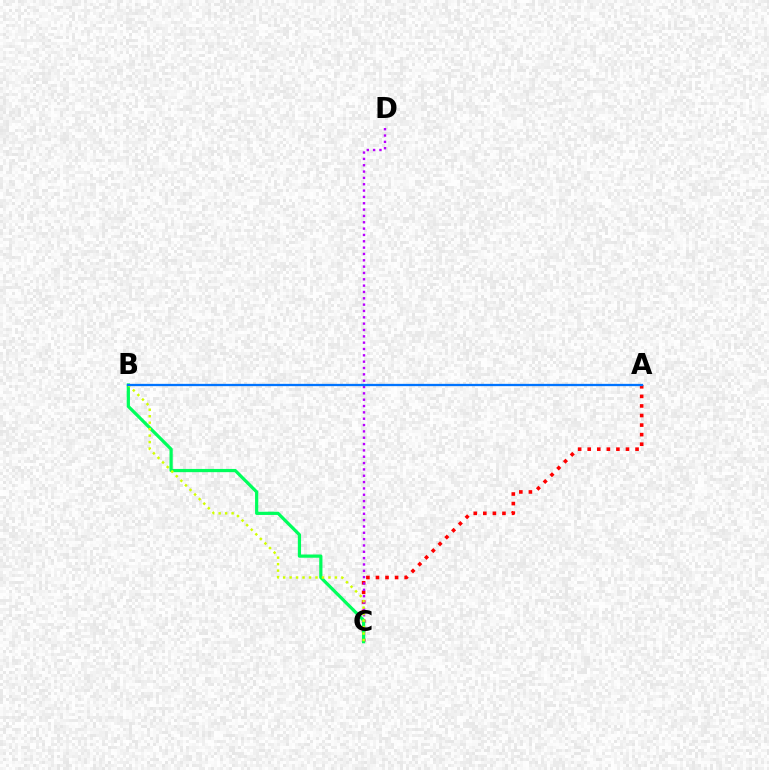{('A', 'C'): [{'color': '#ff0000', 'line_style': 'dotted', 'thickness': 2.6}], ('C', 'D'): [{'color': '#b900ff', 'line_style': 'dotted', 'thickness': 1.72}], ('B', 'C'): [{'color': '#00ff5c', 'line_style': 'solid', 'thickness': 2.32}, {'color': '#d1ff00', 'line_style': 'dotted', 'thickness': 1.76}], ('A', 'B'): [{'color': '#0074ff', 'line_style': 'solid', 'thickness': 1.65}]}